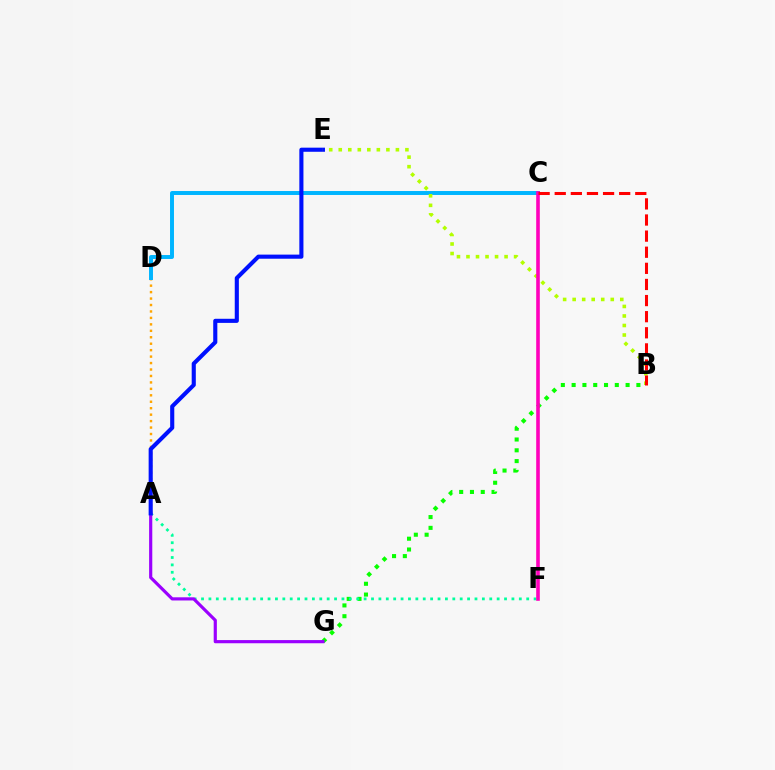{('B', 'G'): [{'color': '#08ff00', 'line_style': 'dotted', 'thickness': 2.93}], ('A', 'D'): [{'color': '#ffa500', 'line_style': 'dotted', 'thickness': 1.75}], ('C', 'D'): [{'color': '#00b5ff', 'line_style': 'solid', 'thickness': 2.84}], ('A', 'F'): [{'color': '#00ff9d', 'line_style': 'dotted', 'thickness': 2.01}], ('A', 'G'): [{'color': '#9b00ff', 'line_style': 'solid', 'thickness': 2.28}], ('A', 'E'): [{'color': '#0010ff', 'line_style': 'solid', 'thickness': 2.96}], ('B', 'E'): [{'color': '#b3ff00', 'line_style': 'dotted', 'thickness': 2.59}], ('C', 'F'): [{'color': '#ff00bd', 'line_style': 'solid', 'thickness': 2.6}], ('B', 'C'): [{'color': '#ff0000', 'line_style': 'dashed', 'thickness': 2.19}]}